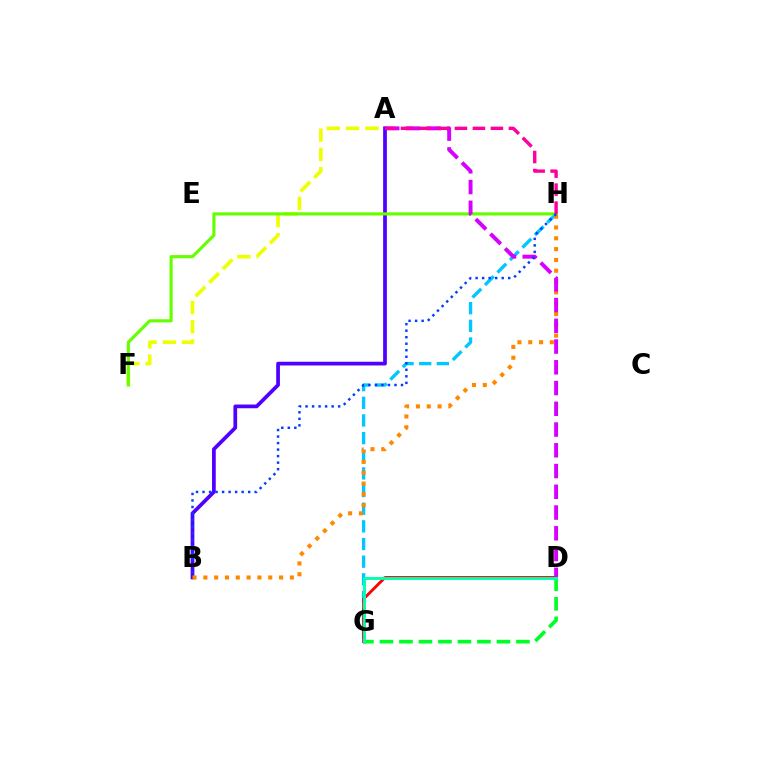{('A', 'F'): [{'color': '#eeff00', 'line_style': 'dashed', 'thickness': 2.62}], ('A', 'B'): [{'color': '#4f00ff', 'line_style': 'solid', 'thickness': 2.68}], ('G', 'H'): [{'color': '#00c7ff', 'line_style': 'dashed', 'thickness': 2.4}], ('F', 'H'): [{'color': '#66ff00', 'line_style': 'solid', 'thickness': 2.26}], ('B', 'H'): [{'color': '#ff8800', 'line_style': 'dotted', 'thickness': 2.94}, {'color': '#003fff', 'line_style': 'dotted', 'thickness': 1.77}], ('D', 'G'): [{'color': '#ff0000', 'line_style': 'solid', 'thickness': 2.06}, {'color': '#00ff27', 'line_style': 'dashed', 'thickness': 2.65}, {'color': '#00ffaf', 'line_style': 'solid', 'thickness': 2.08}], ('A', 'D'): [{'color': '#d600ff', 'line_style': 'dashed', 'thickness': 2.82}], ('A', 'H'): [{'color': '#ff00a0', 'line_style': 'dashed', 'thickness': 2.44}]}